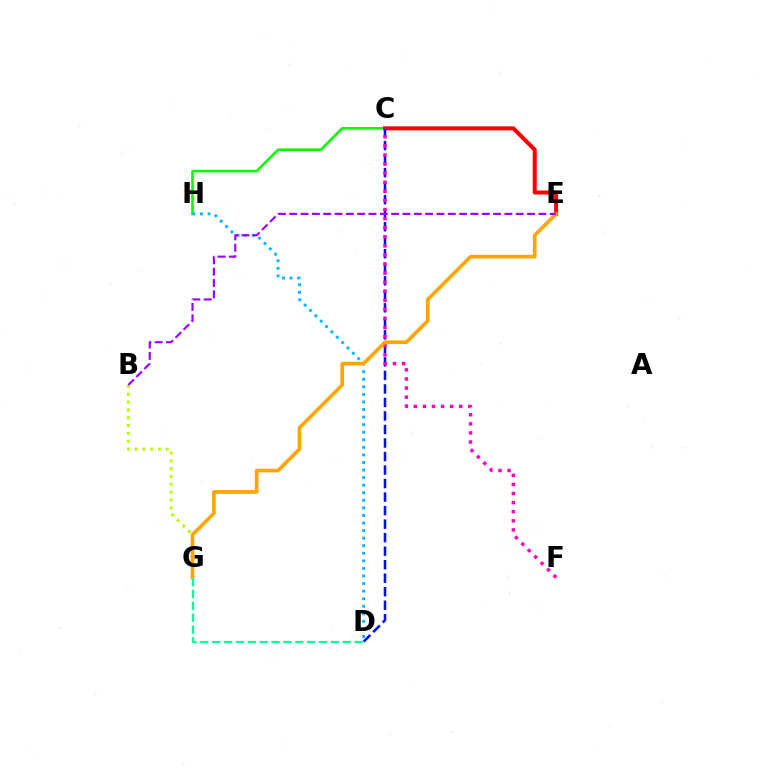{('C', 'H'): [{'color': '#08ff00', 'line_style': 'solid', 'thickness': 1.9}], ('B', 'G'): [{'color': '#b3ff00', 'line_style': 'dotted', 'thickness': 2.12}], ('C', 'E'): [{'color': '#ff0000', 'line_style': 'solid', 'thickness': 2.89}], ('C', 'D'): [{'color': '#0010ff', 'line_style': 'dashed', 'thickness': 1.84}], ('C', 'F'): [{'color': '#ff00bd', 'line_style': 'dotted', 'thickness': 2.47}], ('D', 'H'): [{'color': '#00b5ff', 'line_style': 'dotted', 'thickness': 2.06}], ('E', 'G'): [{'color': '#ffa500', 'line_style': 'solid', 'thickness': 2.64}], ('B', 'E'): [{'color': '#9b00ff', 'line_style': 'dashed', 'thickness': 1.54}], ('D', 'G'): [{'color': '#00ff9d', 'line_style': 'dashed', 'thickness': 1.61}]}